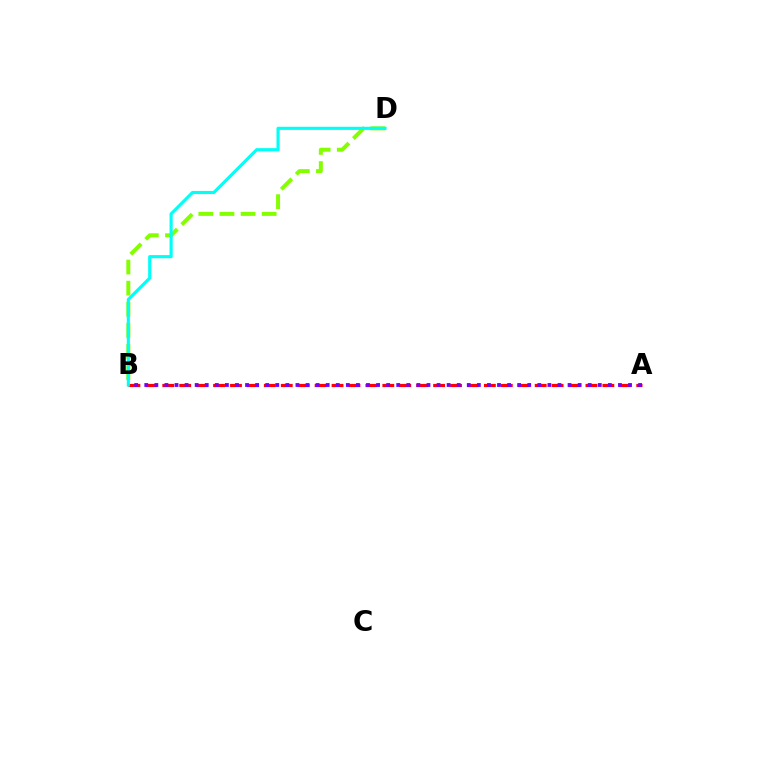{('B', 'D'): [{'color': '#84ff00', 'line_style': 'dashed', 'thickness': 2.87}, {'color': '#00fff6', 'line_style': 'solid', 'thickness': 2.26}], ('A', 'B'): [{'color': '#ff0000', 'line_style': 'dashed', 'thickness': 2.3}, {'color': '#7200ff', 'line_style': 'dotted', 'thickness': 2.74}]}